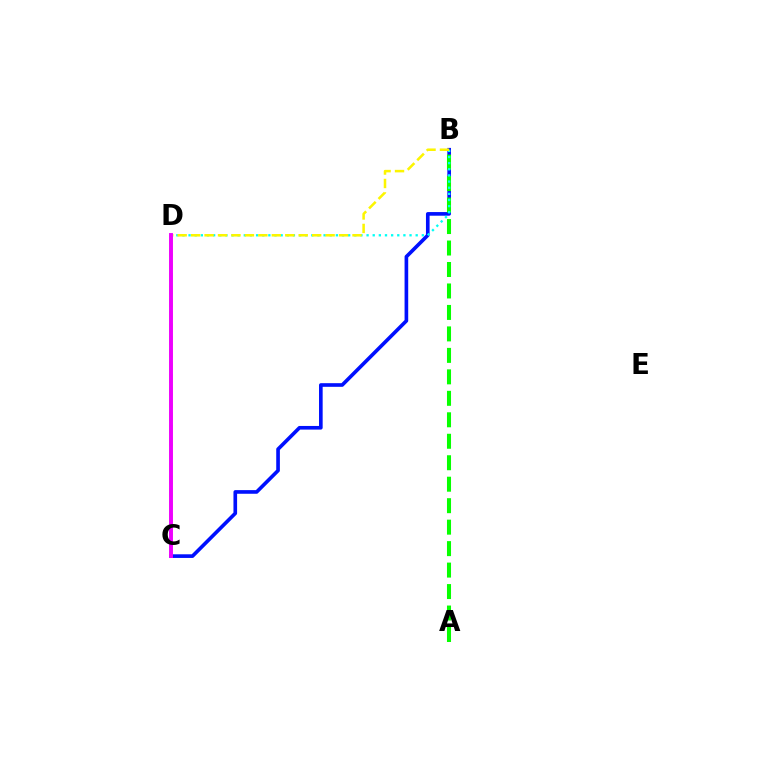{('B', 'C'): [{'color': '#0010ff', 'line_style': 'solid', 'thickness': 2.62}], ('C', 'D'): [{'color': '#ff0000', 'line_style': 'dashed', 'thickness': 1.72}, {'color': '#ee00ff', 'line_style': 'solid', 'thickness': 2.81}], ('A', 'B'): [{'color': '#08ff00', 'line_style': 'dashed', 'thickness': 2.92}], ('B', 'D'): [{'color': '#00fff6', 'line_style': 'dotted', 'thickness': 1.67}, {'color': '#fcf500', 'line_style': 'dashed', 'thickness': 1.83}]}